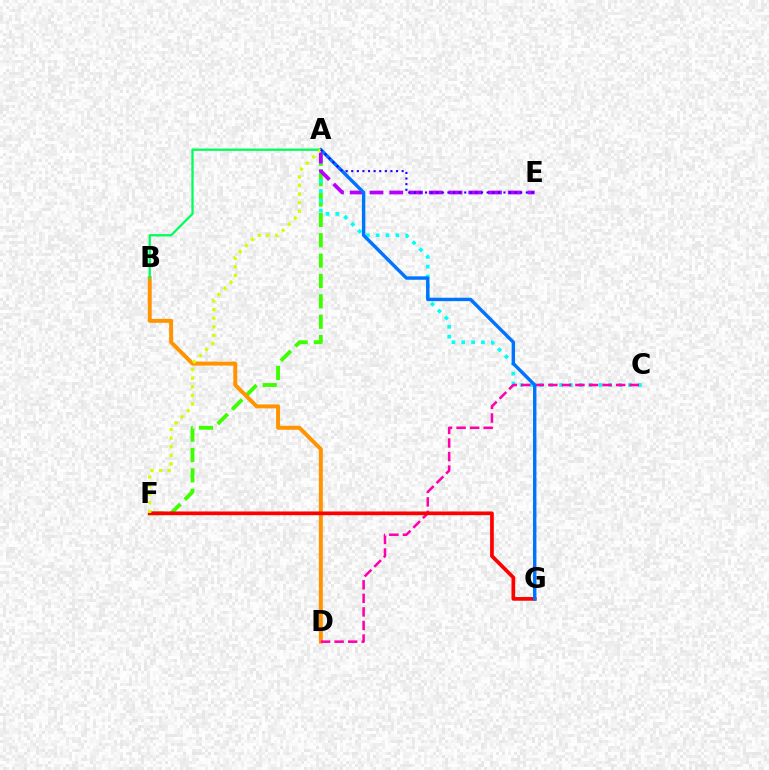{('A', 'F'): [{'color': '#3dff00', 'line_style': 'dashed', 'thickness': 2.77}, {'color': '#d1ff00', 'line_style': 'dotted', 'thickness': 2.34}], ('B', 'D'): [{'color': '#ff9400', 'line_style': 'solid', 'thickness': 2.85}], ('A', 'B'): [{'color': '#00ff5c', 'line_style': 'solid', 'thickness': 1.66}], ('A', 'C'): [{'color': '#00fff6', 'line_style': 'dotted', 'thickness': 2.68}], ('A', 'E'): [{'color': '#b900ff', 'line_style': 'dashed', 'thickness': 2.68}, {'color': '#2500ff', 'line_style': 'dotted', 'thickness': 1.52}], ('C', 'D'): [{'color': '#ff00ac', 'line_style': 'dashed', 'thickness': 1.84}], ('F', 'G'): [{'color': '#ff0000', 'line_style': 'solid', 'thickness': 2.68}], ('A', 'G'): [{'color': '#0074ff', 'line_style': 'solid', 'thickness': 2.46}]}